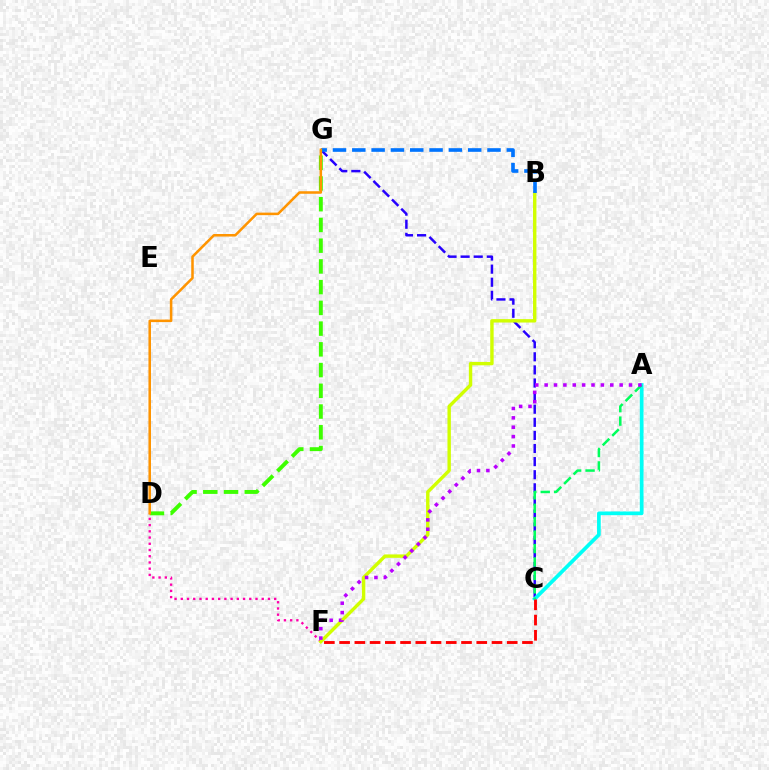{('C', 'G'): [{'color': '#2500ff', 'line_style': 'dashed', 'thickness': 1.78}], ('D', 'F'): [{'color': '#ff00ac', 'line_style': 'dotted', 'thickness': 1.69}], ('B', 'F'): [{'color': '#d1ff00', 'line_style': 'solid', 'thickness': 2.45}], ('A', 'C'): [{'color': '#00fff6', 'line_style': 'solid', 'thickness': 2.67}, {'color': '#00ff5c', 'line_style': 'dashed', 'thickness': 1.82}], ('B', 'G'): [{'color': '#0074ff', 'line_style': 'dashed', 'thickness': 2.62}], ('D', 'G'): [{'color': '#3dff00', 'line_style': 'dashed', 'thickness': 2.82}, {'color': '#ff9400', 'line_style': 'solid', 'thickness': 1.83}], ('A', 'F'): [{'color': '#b900ff', 'line_style': 'dotted', 'thickness': 2.55}], ('C', 'F'): [{'color': '#ff0000', 'line_style': 'dashed', 'thickness': 2.07}]}